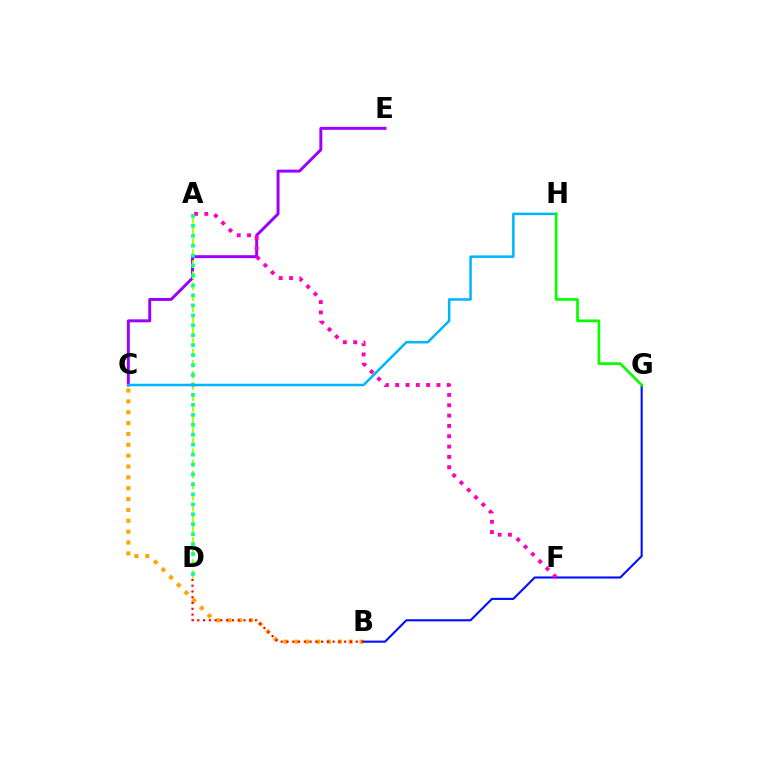{('B', 'C'): [{'color': '#ffa500', 'line_style': 'dotted', 'thickness': 2.95}], ('C', 'E'): [{'color': '#9b00ff', 'line_style': 'solid', 'thickness': 2.13}], ('B', 'G'): [{'color': '#0010ff', 'line_style': 'solid', 'thickness': 1.52}], ('A', 'F'): [{'color': '#ff00bd', 'line_style': 'dotted', 'thickness': 2.8}], ('A', 'D'): [{'color': '#b3ff00', 'line_style': 'dashed', 'thickness': 1.5}, {'color': '#00ff9d', 'line_style': 'dotted', 'thickness': 2.7}], ('B', 'D'): [{'color': '#ff0000', 'line_style': 'dotted', 'thickness': 1.57}], ('C', 'H'): [{'color': '#00b5ff', 'line_style': 'solid', 'thickness': 1.81}], ('G', 'H'): [{'color': '#08ff00', 'line_style': 'solid', 'thickness': 1.95}]}